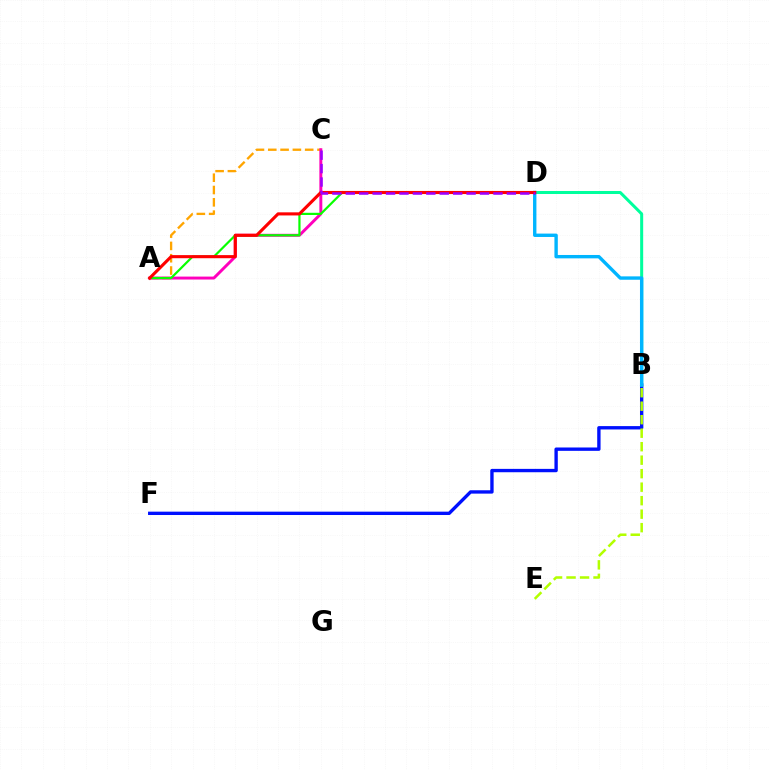{('B', 'F'): [{'color': '#0010ff', 'line_style': 'solid', 'thickness': 2.42}], ('B', 'D'): [{'color': '#00ff9d', 'line_style': 'solid', 'thickness': 2.17}, {'color': '#00b5ff', 'line_style': 'solid', 'thickness': 2.43}], ('A', 'C'): [{'color': '#ffa500', 'line_style': 'dashed', 'thickness': 1.67}, {'color': '#ff00bd', 'line_style': 'solid', 'thickness': 2.12}], ('B', 'E'): [{'color': '#b3ff00', 'line_style': 'dashed', 'thickness': 1.83}], ('A', 'D'): [{'color': '#08ff00', 'line_style': 'solid', 'thickness': 1.59}, {'color': '#ff0000', 'line_style': 'solid', 'thickness': 2.24}], ('C', 'D'): [{'color': '#9b00ff', 'line_style': 'dashed', 'thickness': 1.82}]}